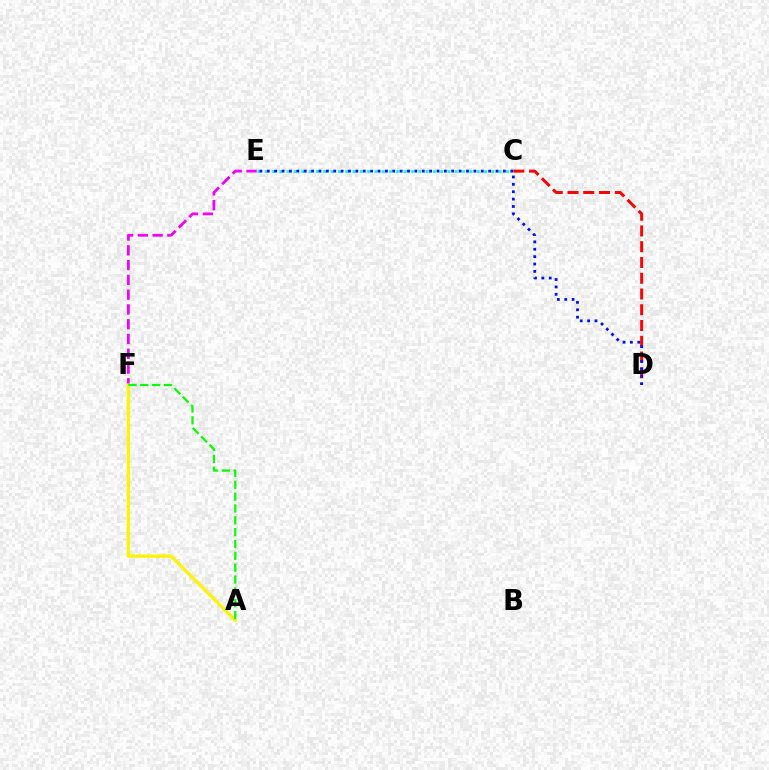{('E', 'F'): [{'color': '#ee00ff', 'line_style': 'dashed', 'thickness': 2.01}], ('C', 'D'): [{'color': '#ff0000', 'line_style': 'dashed', 'thickness': 2.14}], ('A', 'F'): [{'color': '#fcf500', 'line_style': 'solid', 'thickness': 2.36}, {'color': '#08ff00', 'line_style': 'dashed', 'thickness': 1.61}], ('C', 'E'): [{'color': '#00fff6', 'line_style': 'dotted', 'thickness': 1.99}], ('D', 'E'): [{'color': '#0010ff', 'line_style': 'dotted', 'thickness': 2.0}]}